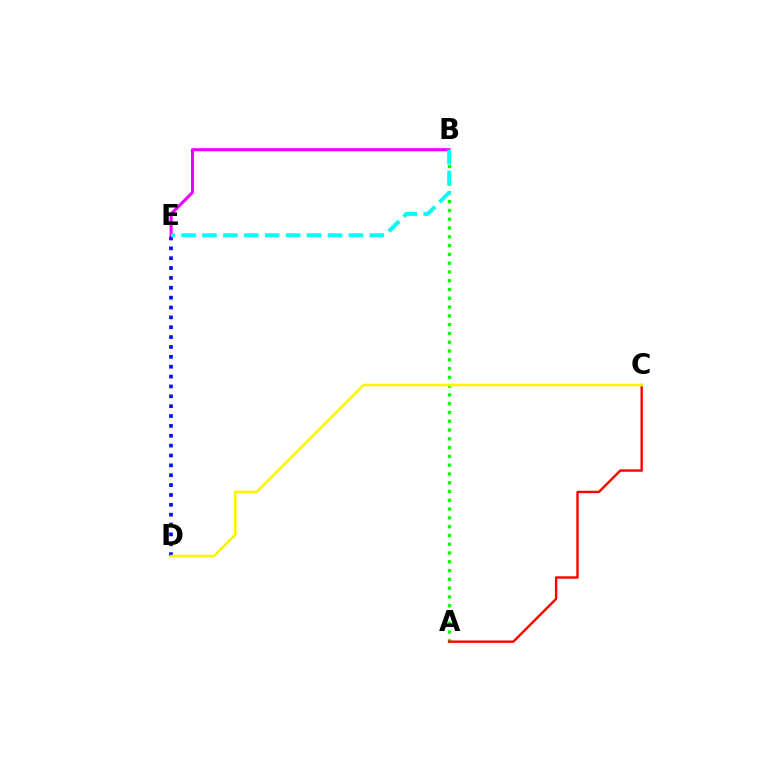{('B', 'E'): [{'color': '#ee00ff', 'line_style': 'solid', 'thickness': 2.22}, {'color': '#00fff6', 'line_style': 'dashed', 'thickness': 2.84}], ('A', 'B'): [{'color': '#08ff00', 'line_style': 'dotted', 'thickness': 2.39}], ('A', 'C'): [{'color': '#ff0000', 'line_style': 'solid', 'thickness': 1.73}], ('D', 'E'): [{'color': '#0010ff', 'line_style': 'dotted', 'thickness': 2.68}], ('C', 'D'): [{'color': '#fcf500', 'line_style': 'solid', 'thickness': 1.87}]}